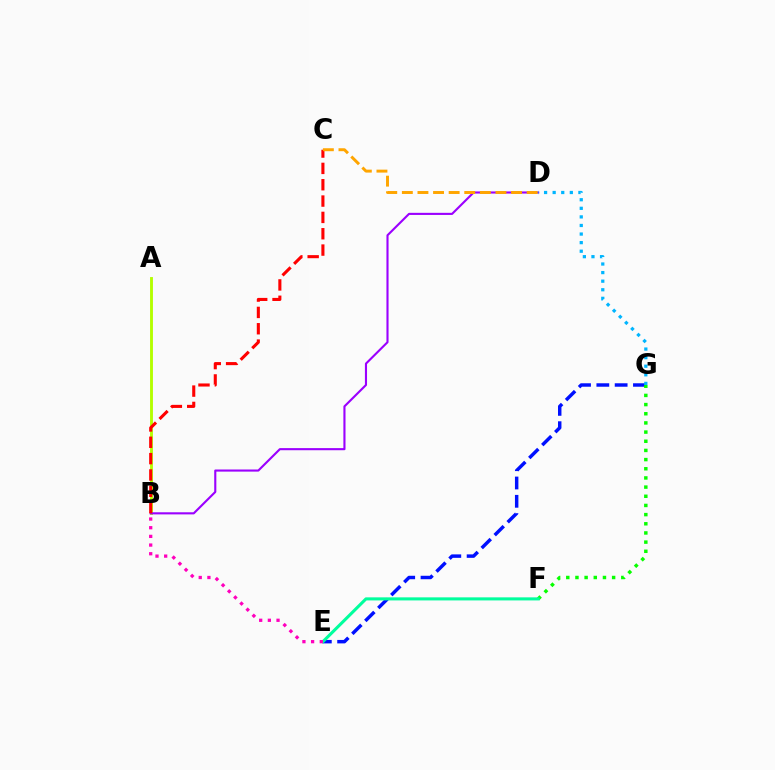{('A', 'B'): [{'color': '#b3ff00', 'line_style': 'solid', 'thickness': 2.07}], ('B', 'D'): [{'color': '#9b00ff', 'line_style': 'solid', 'thickness': 1.52}], ('B', 'C'): [{'color': '#ff0000', 'line_style': 'dashed', 'thickness': 2.22}], ('E', 'G'): [{'color': '#0010ff', 'line_style': 'dashed', 'thickness': 2.49}], ('C', 'D'): [{'color': '#ffa500', 'line_style': 'dashed', 'thickness': 2.12}], ('D', 'G'): [{'color': '#00b5ff', 'line_style': 'dotted', 'thickness': 2.33}], ('F', 'G'): [{'color': '#08ff00', 'line_style': 'dotted', 'thickness': 2.49}], ('E', 'F'): [{'color': '#00ff9d', 'line_style': 'solid', 'thickness': 2.21}], ('B', 'E'): [{'color': '#ff00bd', 'line_style': 'dotted', 'thickness': 2.36}]}